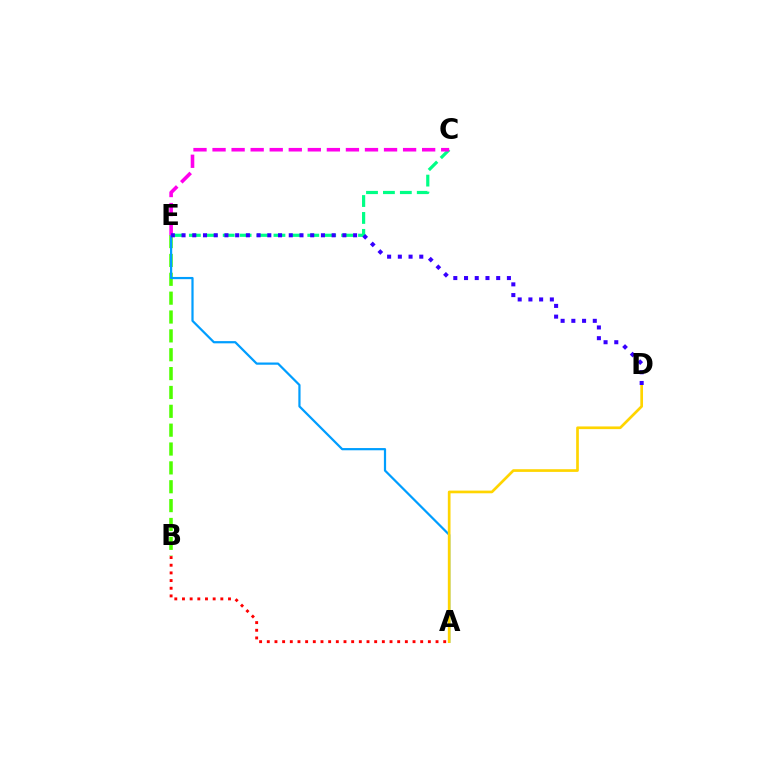{('C', 'E'): [{'color': '#00ff86', 'line_style': 'dashed', 'thickness': 2.3}, {'color': '#ff00ed', 'line_style': 'dashed', 'thickness': 2.59}], ('B', 'E'): [{'color': '#4fff00', 'line_style': 'dashed', 'thickness': 2.56}], ('A', 'E'): [{'color': '#009eff', 'line_style': 'solid', 'thickness': 1.6}], ('A', 'D'): [{'color': '#ffd500', 'line_style': 'solid', 'thickness': 1.94}], ('D', 'E'): [{'color': '#3700ff', 'line_style': 'dotted', 'thickness': 2.91}], ('A', 'B'): [{'color': '#ff0000', 'line_style': 'dotted', 'thickness': 2.08}]}